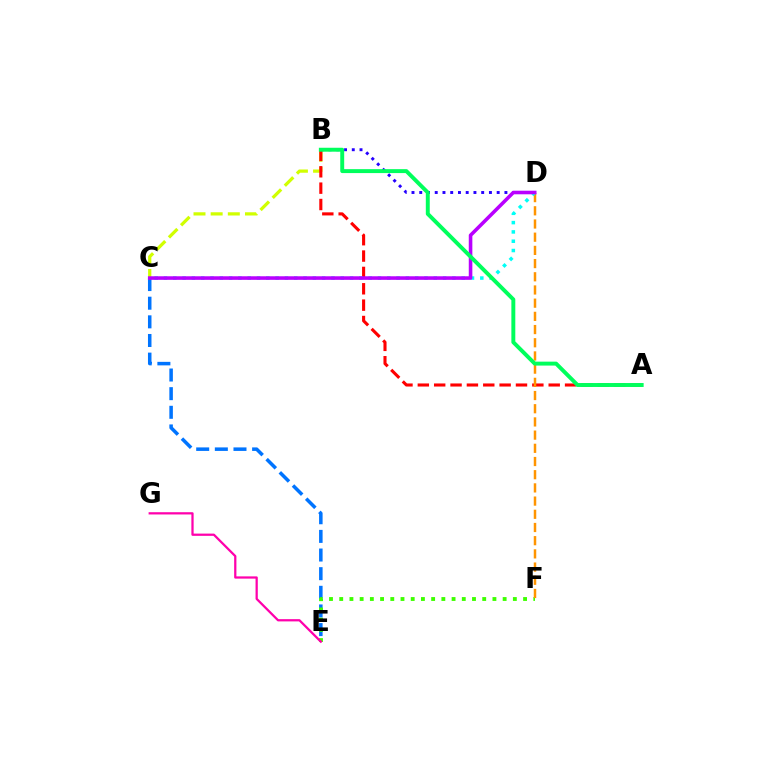{('B', 'C'): [{'color': '#d1ff00', 'line_style': 'dashed', 'thickness': 2.33}], ('A', 'B'): [{'color': '#ff0000', 'line_style': 'dashed', 'thickness': 2.22}, {'color': '#00ff5c', 'line_style': 'solid', 'thickness': 2.83}], ('C', 'E'): [{'color': '#0074ff', 'line_style': 'dashed', 'thickness': 2.53}], ('E', 'F'): [{'color': '#3dff00', 'line_style': 'dotted', 'thickness': 2.78}], ('E', 'G'): [{'color': '#ff00ac', 'line_style': 'solid', 'thickness': 1.62}], ('D', 'F'): [{'color': '#ff9400', 'line_style': 'dashed', 'thickness': 1.79}], ('B', 'D'): [{'color': '#2500ff', 'line_style': 'dotted', 'thickness': 2.1}], ('C', 'D'): [{'color': '#00fff6', 'line_style': 'dotted', 'thickness': 2.53}, {'color': '#b900ff', 'line_style': 'solid', 'thickness': 2.58}]}